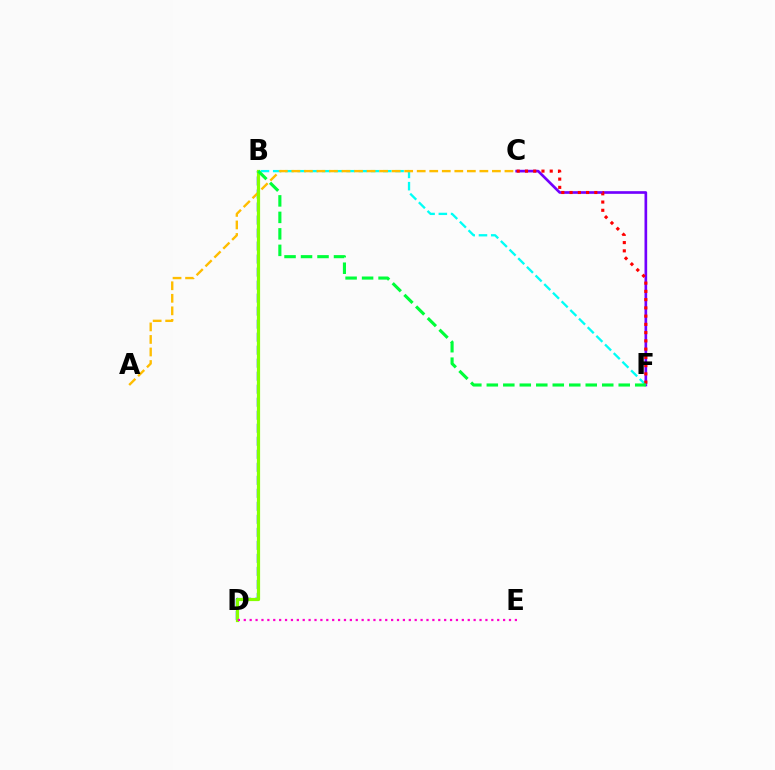{('B', 'D'): [{'color': '#004bff', 'line_style': 'dashed', 'thickness': 1.77}, {'color': '#84ff00', 'line_style': 'solid', 'thickness': 2.31}], ('C', 'F'): [{'color': '#7200ff', 'line_style': 'solid', 'thickness': 1.92}, {'color': '#ff0000', 'line_style': 'dotted', 'thickness': 2.24}], ('B', 'F'): [{'color': '#00fff6', 'line_style': 'dashed', 'thickness': 1.66}, {'color': '#00ff39', 'line_style': 'dashed', 'thickness': 2.24}], ('A', 'C'): [{'color': '#ffbd00', 'line_style': 'dashed', 'thickness': 1.7}], ('D', 'E'): [{'color': '#ff00cf', 'line_style': 'dotted', 'thickness': 1.6}]}